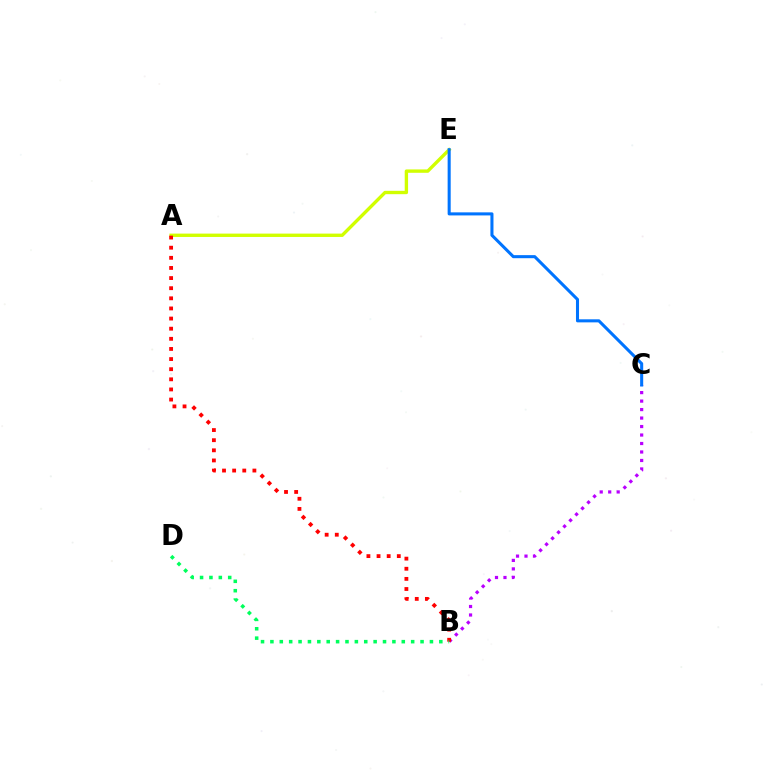{('A', 'E'): [{'color': '#d1ff00', 'line_style': 'solid', 'thickness': 2.42}], ('B', 'C'): [{'color': '#b900ff', 'line_style': 'dotted', 'thickness': 2.3}], ('A', 'B'): [{'color': '#ff0000', 'line_style': 'dotted', 'thickness': 2.75}], ('C', 'E'): [{'color': '#0074ff', 'line_style': 'solid', 'thickness': 2.2}], ('B', 'D'): [{'color': '#00ff5c', 'line_style': 'dotted', 'thickness': 2.55}]}